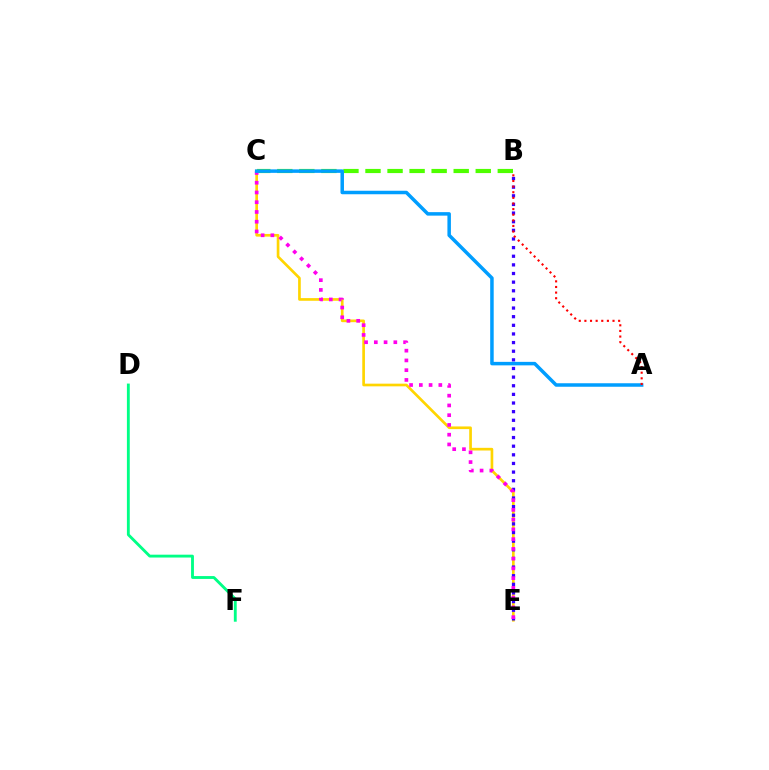{('B', 'C'): [{'color': '#4fff00', 'line_style': 'dashed', 'thickness': 3.0}], ('C', 'E'): [{'color': '#ffd500', 'line_style': 'solid', 'thickness': 1.93}, {'color': '#ff00ed', 'line_style': 'dotted', 'thickness': 2.65}], ('D', 'F'): [{'color': '#00ff86', 'line_style': 'solid', 'thickness': 2.06}], ('B', 'E'): [{'color': '#3700ff', 'line_style': 'dotted', 'thickness': 2.35}], ('A', 'C'): [{'color': '#009eff', 'line_style': 'solid', 'thickness': 2.52}], ('A', 'B'): [{'color': '#ff0000', 'line_style': 'dotted', 'thickness': 1.53}]}